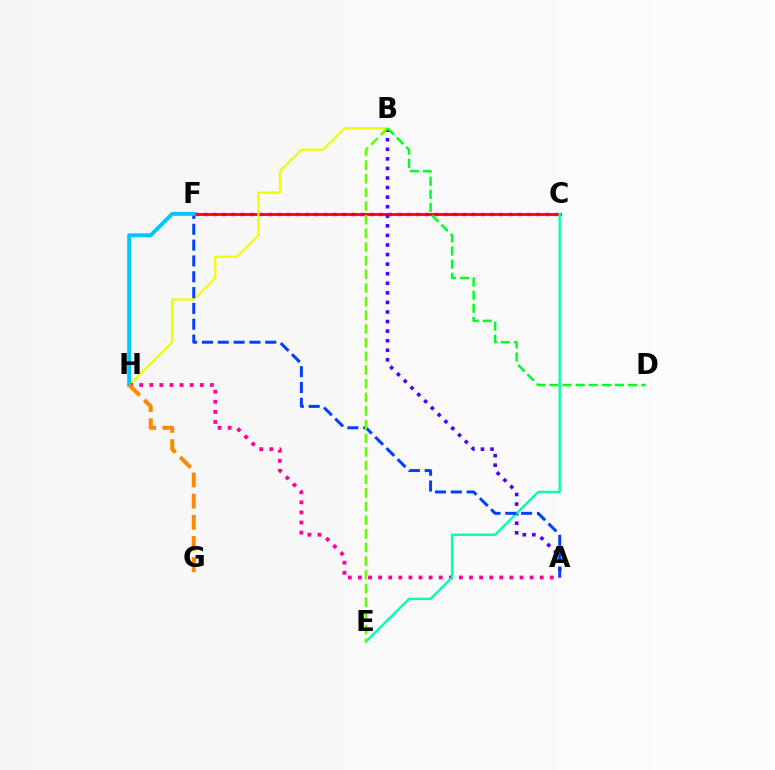{('C', 'F'): [{'color': '#d600ff', 'line_style': 'dotted', 'thickness': 2.51}, {'color': '#ff0000', 'line_style': 'solid', 'thickness': 2.02}], ('B', 'H'): [{'color': '#eeff00', 'line_style': 'solid', 'thickness': 1.6}], ('A', 'H'): [{'color': '#ff00a0', 'line_style': 'dotted', 'thickness': 2.74}], ('A', 'B'): [{'color': '#4f00ff', 'line_style': 'dotted', 'thickness': 2.6}], ('C', 'E'): [{'color': '#00ffaf', 'line_style': 'solid', 'thickness': 1.71}], ('A', 'F'): [{'color': '#003fff', 'line_style': 'dashed', 'thickness': 2.15}], ('F', 'H'): [{'color': '#00c7ff', 'line_style': 'solid', 'thickness': 2.83}], ('B', 'E'): [{'color': '#66ff00', 'line_style': 'dashed', 'thickness': 1.86}], ('B', 'D'): [{'color': '#00ff27', 'line_style': 'dashed', 'thickness': 1.78}], ('G', 'H'): [{'color': '#ff8800', 'line_style': 'dashed', 'thickness': 2.88}]}